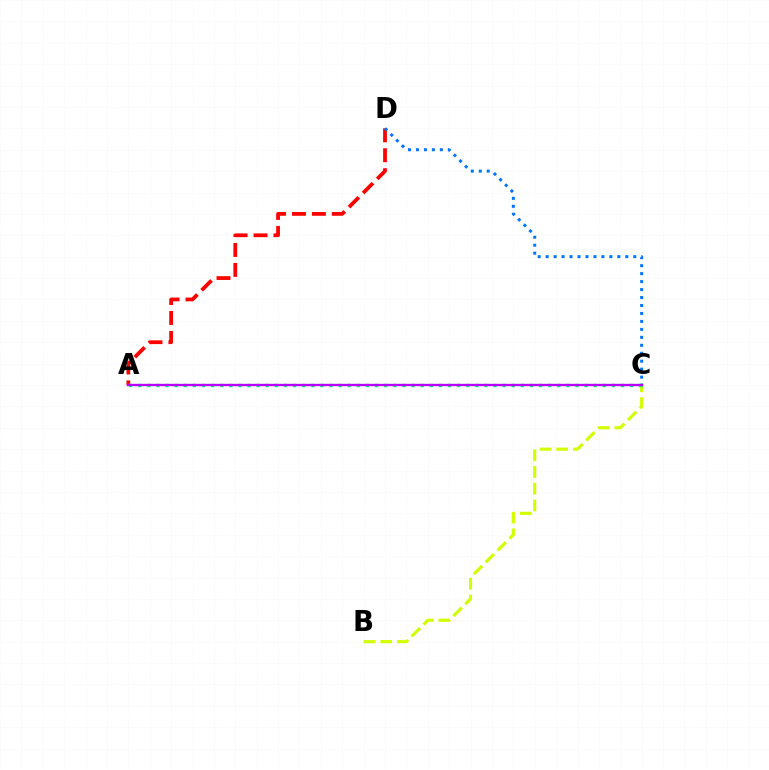{('B', 'C'): [{'color': '#d1ff00', 'line_style': 'dashed', 'thickness': 2.28}], ('A', 'D'): [{'color': '#ff0000', 'line_style': 'dashed', 'thickness': 2.71}], ('C', 'D'): [{'color': '#0074ff', 'line_style': 'dotted', 'thickness': 2.16}], ('A', 'C'): [{'color': '#00ff5c', 'line_style': 'dotted', 'thickness': 2.48}, {'color': '#b900ff', 'line_style': 'solid', 'thickness': 1.68}]}